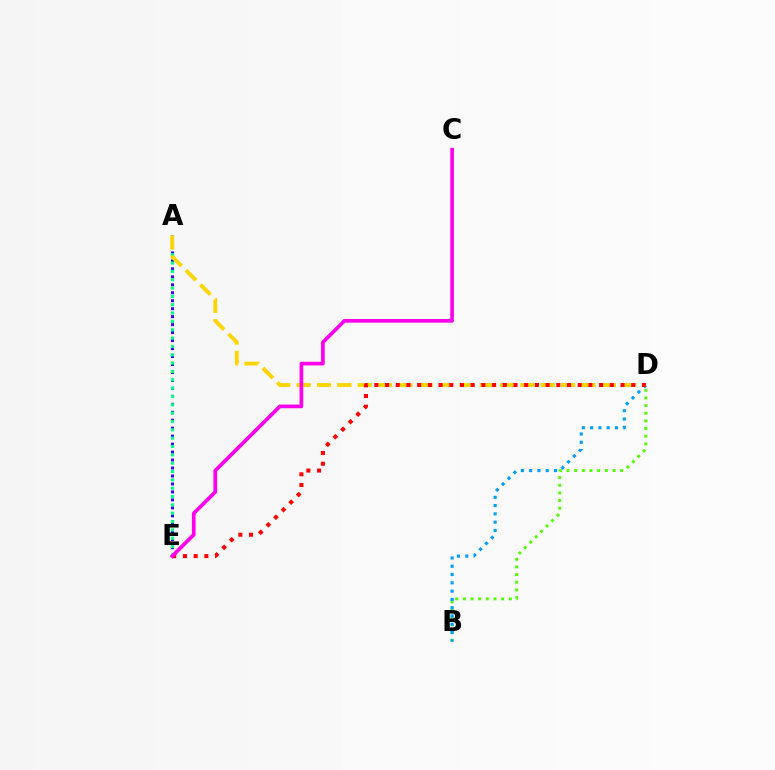{('A', 'E'): [{'color': '#3700ff', 'line_style': 'dotted', 'thickness': 2.16}, {'color': '#00ff86', 'line_style': 'dotted', 'thickness': 2.27}], ('B', 'D'): [{'color': '#4fff00', 'line_style': 'dotted', 'thickness': 2.08}, {'color': '#009eff', 'line_style': 'dotted', 'thickness': 2.25}], ('A', 'D'): [{'color': '#ffd500', 'line_style': 'dashed', 'thickness': 2.76}], ('D', 'E'): [{'color': '#ff0000', 'line_style': 'dotted', 'thickness': 2.91}], ('C', 'E'): [{'color': '#ff00ed', 'line_style': 'solid', 'thickness': 2.66}]}